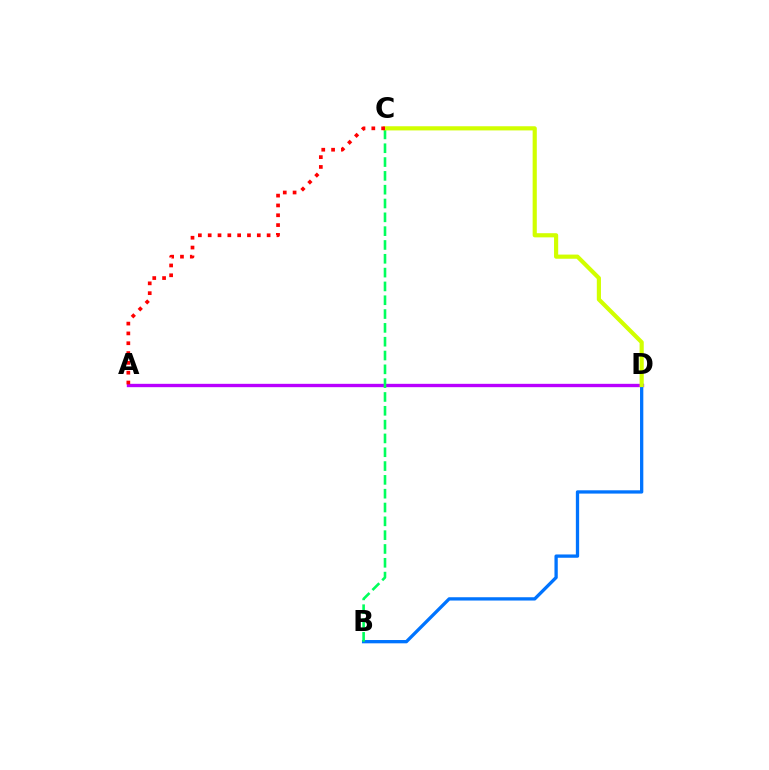{('A', 'D'): [{'color': '#b900ff', 'line_style': 'solid', 'thickness': 2.42}], ('B', 'D'): [{'color': '#0074ff', 'line_style': 'solid', 'thickness': 2.37}], ('B', 'C'): [{'color': '#00ff5c', 'line_style': 'dashed', 'thickness': 1.88}], ('C', 'D'): [{'color': '#d1ff00', 'line_style': 'solid', 'thickness': 3.0}], ('A', 'C'): [{'color': '#ff0000', 'line_style': 'dotted', 'thickness': 2.67}]}